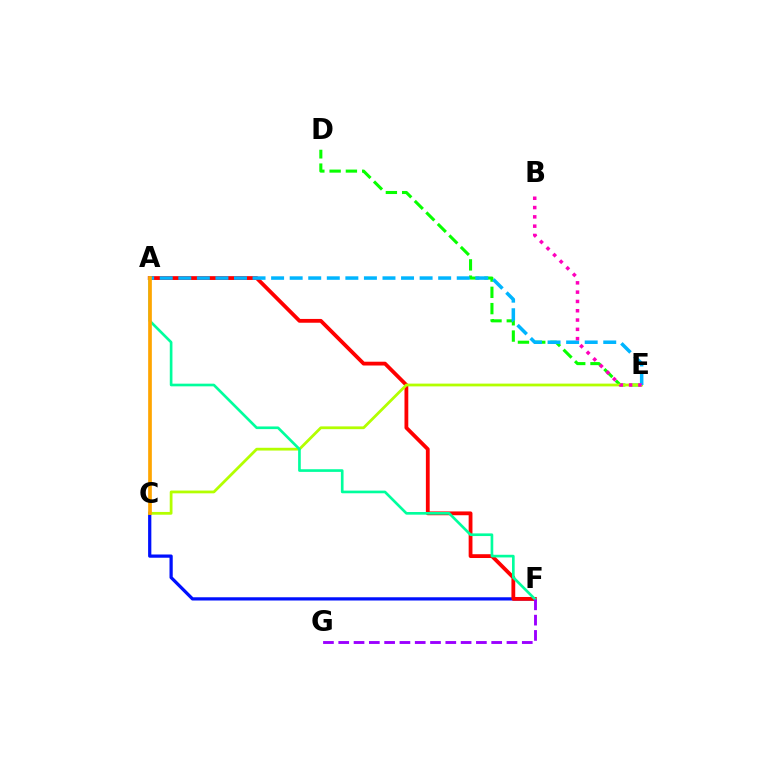{('D', 'E'): [{'color': '#08ff00', 'line_style': 'dashed', 'thickness': 2.21}], ('C', 'F'): [{'color': '#0010ff', 'line_style': 'solid', 'thickness': 2.33}], ('A', 'F'): [{'color': '#ff0000', 'line_style': 'solid', 'thickness': 2.74}, {'color': '#00ff9d', 'line_style': 'solid', 'thickness': 1.92}], ('C', 'E'): [{'color': '#b3ff00', 'line_style': 'solid', 'thickness': 2.0}], ('A', 'E'): [{'color': '#00b5ff', 'line_style': 'dashed', 'thickness': 2.52}], ('B', 'E'): [{'color': '#ff00bd', 'line_style': 'dotted', 'thickness': 2.53}], ('F', 'G'): [{'color': '#9b00ff', 'line_style': 'dashed', 'thickness': 2.08}], ('A', 'C'): [{'color': '#ffa500', 'line_style': 'solid', 'thickness': 2.66}]}